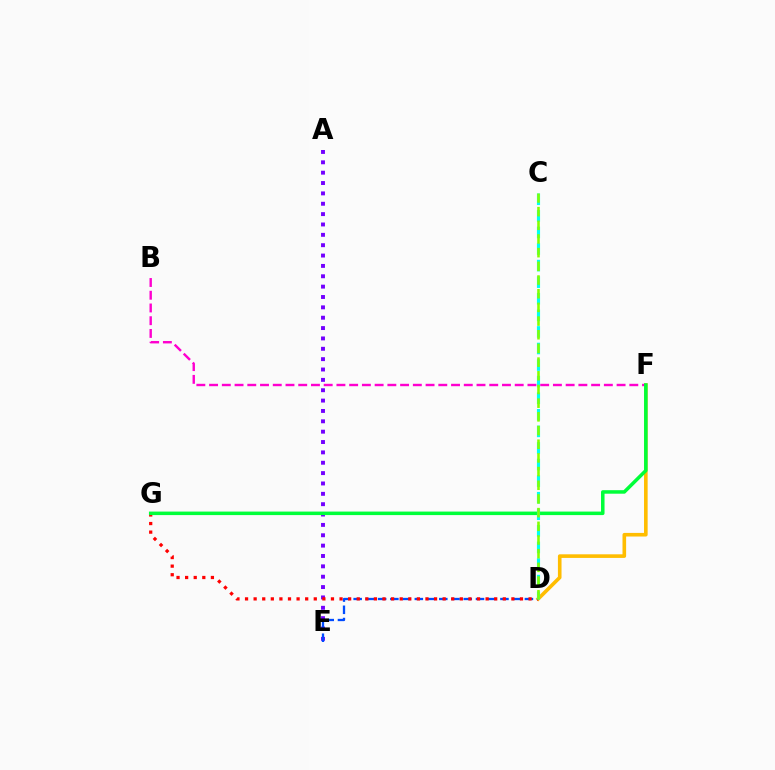{('A', 'E'): [{'color': '#7200ff', 'line_style': 'dotted', 'thickness': 2.81}], ('D', 'F'): [{'color': '#ffbd00', 'line_style': 'solid', 'thickness': 2.6}], ('D', 'E'): [{'color': '#004bff', 'line_style': 'dashed', 'thickness': 1.66}], ('D', 'G'): [{'color': '#ff0000', 'line_style': 'dotted', 'thickness': 2.33}], ('B', 'F'): [{'color': '#ff00cf', 'line_style': 'dashed', 'thickness': 1.73}], ('F', 'G'): [{'color': '#00ff39', 'line_style': 'solid', 'thickness': 2.53}], ('C', 'D'): [{'color': '#00fff6', 'line_style': 'dashed', 'thickness': 2.25}, {'color': '#84ff00', 'line_style': 'dashed', 'thickness': 1.86}]}